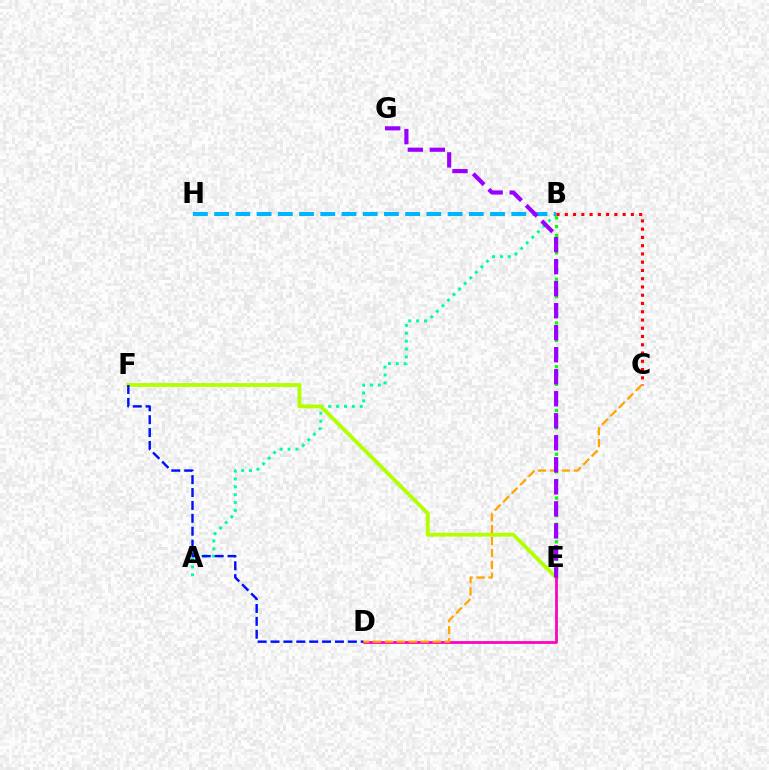{('A', 'B'): [{'color': '#00ff9d', 'line_style': 'dotted', 'thickness': 2.14}], ('E', 'F'): [{'color': '#b3ff00', 'line_style': 'solid', 'thickness': 2.76}], ('B', 'H'): [{'color': '#00b5ff', 'line_style': 'dashed', 'thickness': 2.88}], ('D', 'F'): [{'color': '#0010ff', 'line_style': 'dashed', 'thickness': 1.75}], ('B', 'C'): [{'color': '#ff0000', 'line_style': 'dotted', 'thickness': 2.24}], ('B', 'E'): [{'color': '#08ff00', 'line_style': 'dotted', 'thickness': 2.38}], ('D', 'E'): [{'color': '#ff00bd', 'line_style': 'solid', 'thickness': 1.98}], ('C', 'D'): [{'color': '#ffa500', 'line_style': 'dashed', 'thickness': 1.62}], ('E', 'G'): [{'color': '#9b00ff', 'line_style': 'dashed', 'thickness': 2.99}]}